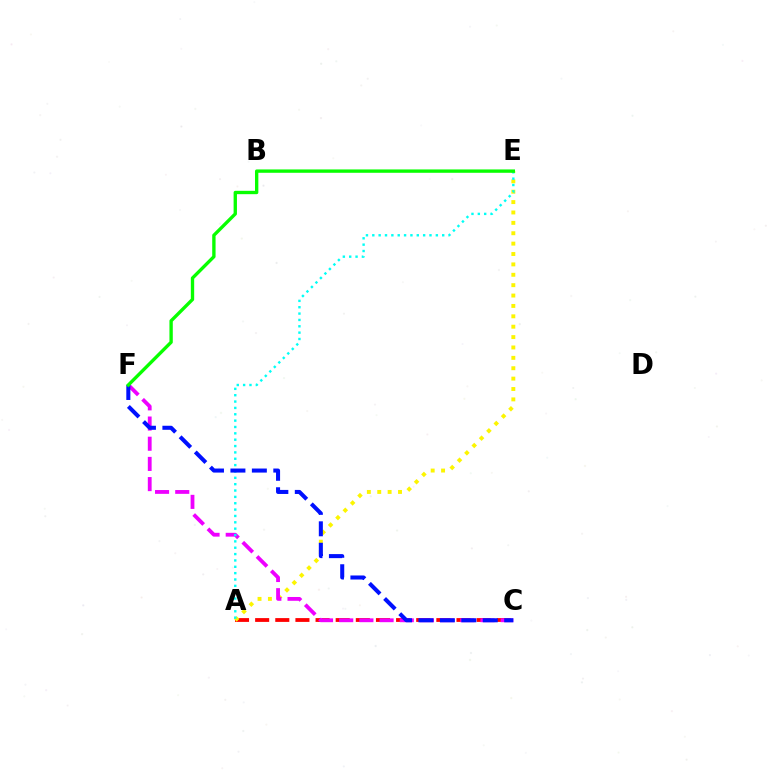{('A', 'C'): [{'color': '#ff0000', 'line_style': 'dashed', 'thickness': 2.74}], ('A', 'E'): [{'color': '#fcf500', 'line_style': 'dotted', 'thickness': 2.82}, {'color': '#00fff6', 'line_style': 'dotted', 'thickness': 1.73}], ('C', 'F'): [{'color': '#ee00ff', 'line_style': 'dashed', 'thickness': 2.74}, {'color': '#0010ff', 'line_style': 'dashed', 'thickness': 2.91}], ('E', 'F'): [{'color': '#08ff00', 'line_style': 'solid', 'thickness': 2.41}]}